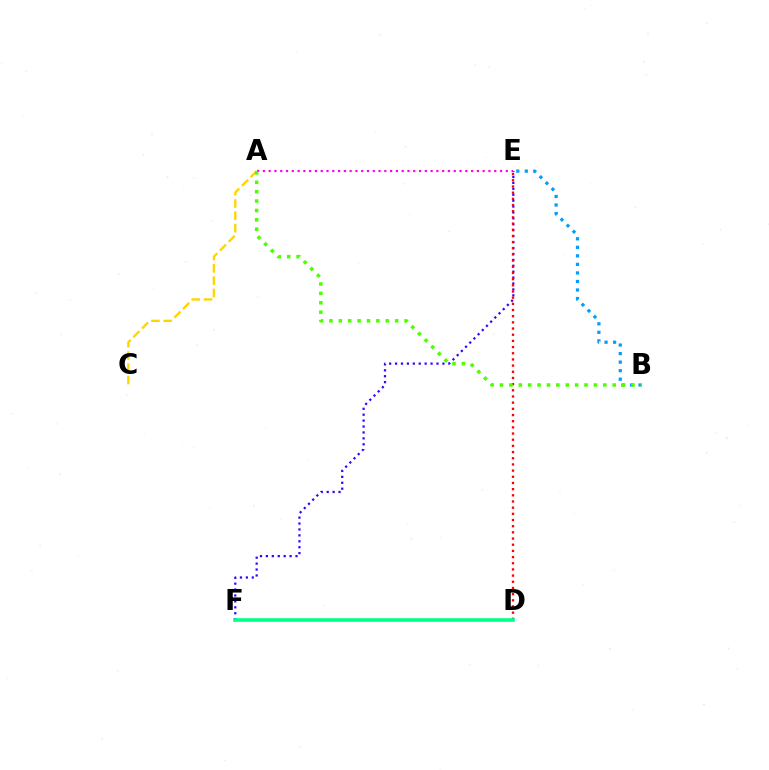{('E', 'F'): [{'color': '#3700ff', 'line_style': 'dotted', 'thickness': 1.61}], ('A', 'C'): [{'color': '#ffd500', 'line_style': 'dashed', 'thickness': 1.67}], ('A', 'E'): [{'color': '#ff00ed', 'line_style': 'dotted', 'thickness': 1.57}], ('B', 'E'): [{'color': '#009eff', 'line_style': 'dotted', 'thickness': 2.32}], ('D', 'E'): [{'color': '#ff0000', 'line_style': 'dotted', 'thickness': 1.68}], ('A', 'B'): [{'color': '#4fff00', 'line_style': 'dotted', 'thickness': 2.55}], ('D', 'F'): [{'color': '#00ff86', 'line_style': 'solid', 'thickness': 2.59}]}